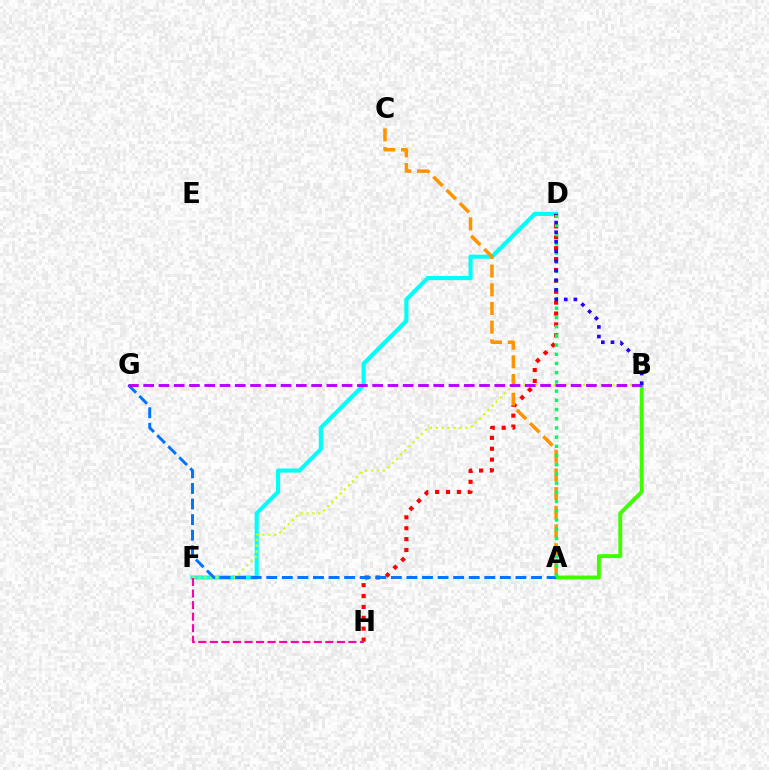{('D', 'F'): [{'color': '#00fff6', 'line_style': 'solid', 'thickness': 2.96}], ('D', 'H'): [{'color': '#ff0000', 'line_style': 'dotted', 'thickness': 2.96}], ('B', 'F'): [{'color': '#d1ff00', 'line_style': 'dotted', 'thickness': 1.6}], ('A', 'C'): [{'color': '#ff9400', 'line_style': 'dashed', 'thickness': 2.54}], ('A', 'B'): [{'color': '#3dff00', 'line_style': 'solid', 'thickness': 2.81}], ('A', 'G'): [{'color': '#0074ff', 'line_style': 'dashed', 'thickness': 2.12}], ('F', 'H'): [{'color': '#ff00ac', 'line_style': 'dashed', 'thickness': 1.57}], ('A', 'D'): [{'color': '#00ff5c', 'line_style': 'dotted', 'thickness': 2.5}], ('B', 'G'): [{'color': '#b900ff', 'line_style': 'dashed', 'thickness': 2.07}], ('B', 'D'): [{'color': '#2500ff', 'line_style': 'dotted', 'thickness': 2.61}]}